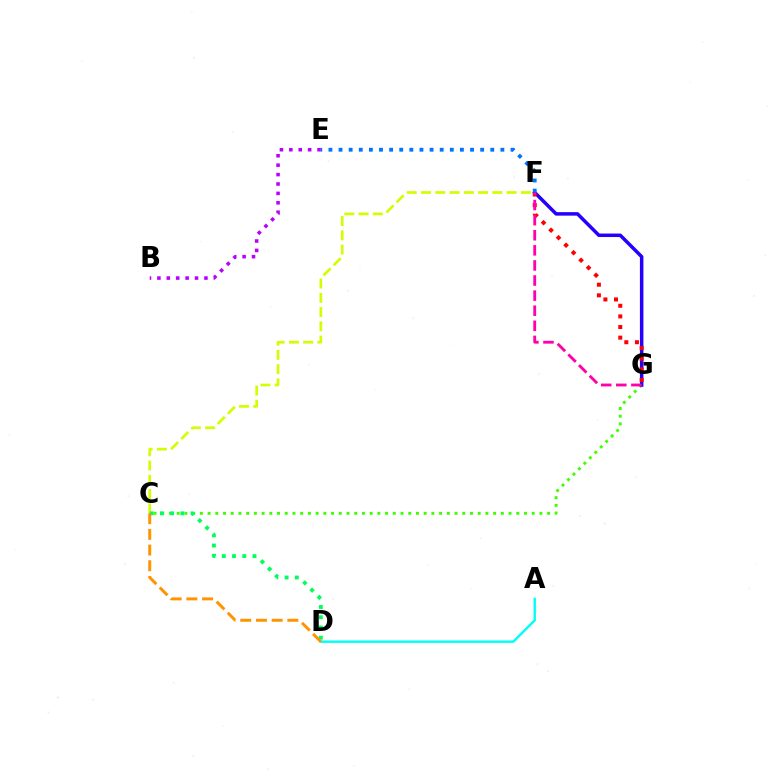{('B', 'E'): [{'color': '#b900ff', 'line_style': 'dotted', 'thickness': 2.56}], ('A', 'D'): [{'color': '#00fff6', 'line_style': 'solid', 'thickness': 1.73}], ('C', 'G'): [{'color': '#3dff00', 'line_style': 'dotted', 'thickness': 2.1}], ('C', 'F'): [{'color': '#d1ff00', 'line_style': 'dashed', 'thickness': 1.94}], ('C', 'D'): [{'color': '#00ff5c', 'line_style': 'dotted', 'thickness': 2.78}, {'color': '#ff9400', 'line_style': 'dashed', 'thickness': 2.13}], ('F', 'G'): [{'color': '#2500ff', 'line_style': 'solid', 'thickness': 2.52}, {'color': '#ff0000', 'line_style': 'dotted', 'thickness': 2.88}, {'color': '#ff00ac', 'line_style': 'dashed', 'thickness': 2.05}], ('E', 'F'): [{'color': '#0074ff', 'line_style': 'dotted', 'thickness': 2.75}]}